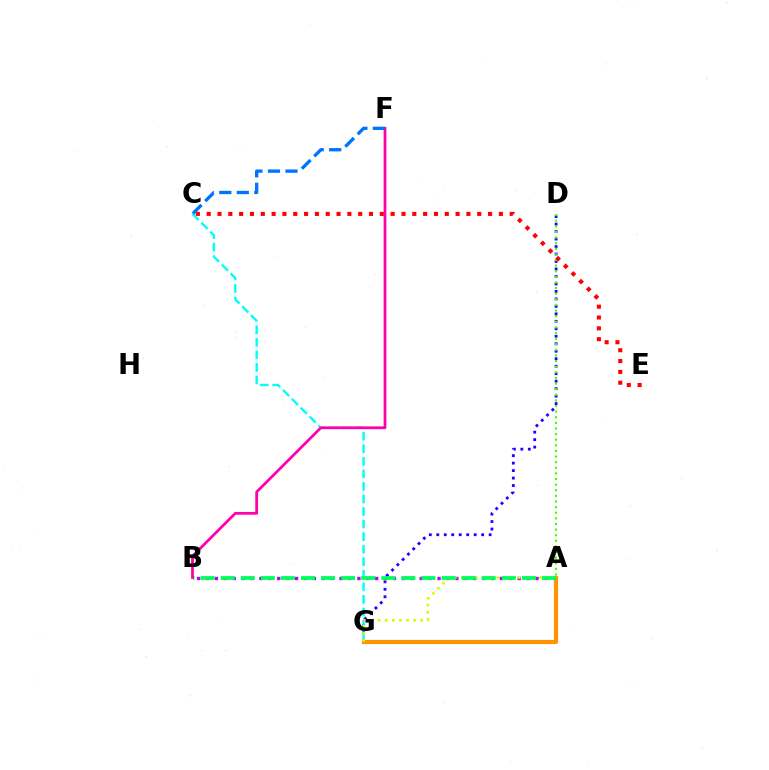{('D', 'G'): [{'color': '#2500ff', 'line_style': 'dotted', 'thickness': 2.03}], ('A', 'D'): [{'color': '#3dff00', 'line_style': 'dotted', 'thickness': 1.53}], ('C', 'E'): [{'color': '#ff0000', 'line_style': 'dotted', 'thickness': 2.94}], ('C', 'G'): [{'color': '#00fff6', 'line_style': 'dashed', 'thickness': 1.71}], ('A', 'B'): [{'color': '#b900ff', 'line_style': 'dotted', 'thickness': 2.42}, {'color': '#00ff5c', 'line_style': 'dashed', 'thickness': 2.73}], ('A', 'G'): [{'color': '#ff9400', 'line_style': 'solid', 'thickness': 2.99}, {'color': '#d1ff00', 'line_style': 'dotted', 'thickness': 1.93}], ('B', 'F'): [{'color': '#ff00ac', 'line_style': 'solid', 'thickness': 1.99}], ('C', 'F'): [{'color': '#0074ff', 'line_style': 'dashed', 'thickness': 2.38}]}